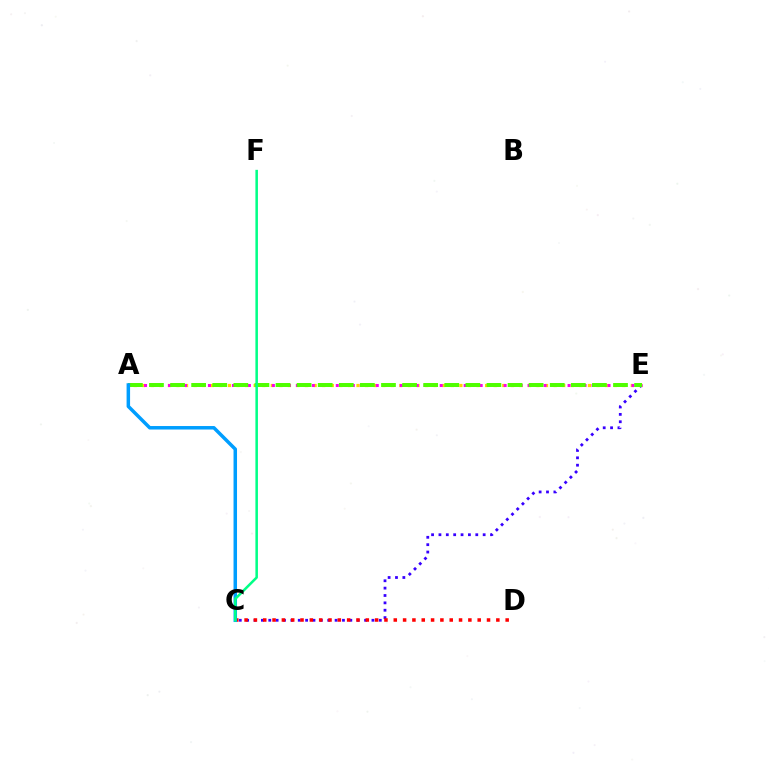{('A', 'E'): [{'color': '#ffd500', 'line_style': 'dotted', 'thickness': 2.33}, {'color': '#ff00ed', 'line_style': 'dotted', 'thickness': 2.17}, {'color': '#4fff00', 'line_style': 'dashed', 'thickness': 2.87}], ('C', 'E'): [{'color': '#3700ff', 'line_style': 'dotted', 'thickness': 2.0}], ('C', 'D'): [{'color': '#ff0000', 'line_style': 'dotted', 'thickness': 2.53}], ('A', 'C'): [{'color': '#009eff', 'line_style': 'solid', 'thickness': 2.51}], ('C', 'F'): [{'color': '#00ff86', 'line_style': 'solid', 'thickness': 1.83}]}